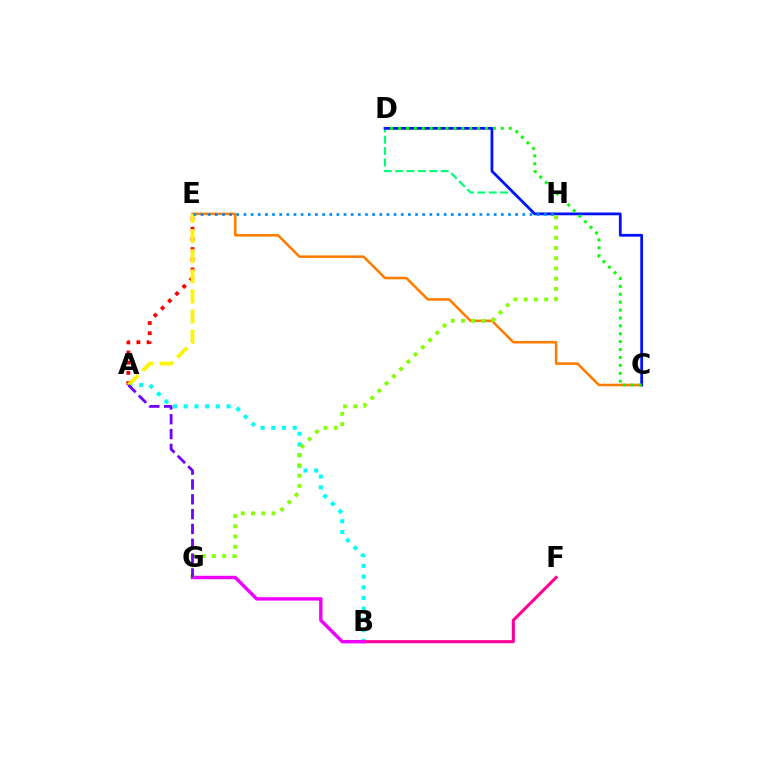{('C', 'E'): [{'color': '#ff7c00', 'line_style': 'solid', 'thickness': 1.83}], ('A', 'B'): [{'color': '#00fff6', 'line_style': 'dotted', 'thickness': 2.91}], ('A', 'E'): [{'color': '#ff0000', 'line_style': 'dotted', 'thickness': 2.77}, {'color': '#fcf500', 'line_style': 'dashed', 'thickness': 2.73}], ('D', 'H'): [{'color': '#00ff74', 'line_style': 'dashed', 'thickness': 1.55}], ('B', 'F'): [{'color': '#ff0094', 'line_style': 'solid', 'thickness': 2.21}], ('C', 'D'): [{'color': '#0010ff', 'line_style': 'solid', 'thickness': 1.99}, {'color': '#08ff00', 'line_style': 'dotted', 'thickness': 2.15}], ('B', 'G'): [{'color': '#ee00ff', 'line_style': 'solid', 'thickness': 2.46}], ('G', 'H'): [{'color': '#84ff00', 'line_style': 'dotted', 'thickness': 2.78}], ('E', 'H'): [{'color': '#008cff', 'line_style': 'dotted', 'thickness': 1.94}], ('A', 'G'): [{'color': '#7200ff', 'line_style': 'dashed', 'thickness': 2.01}]}